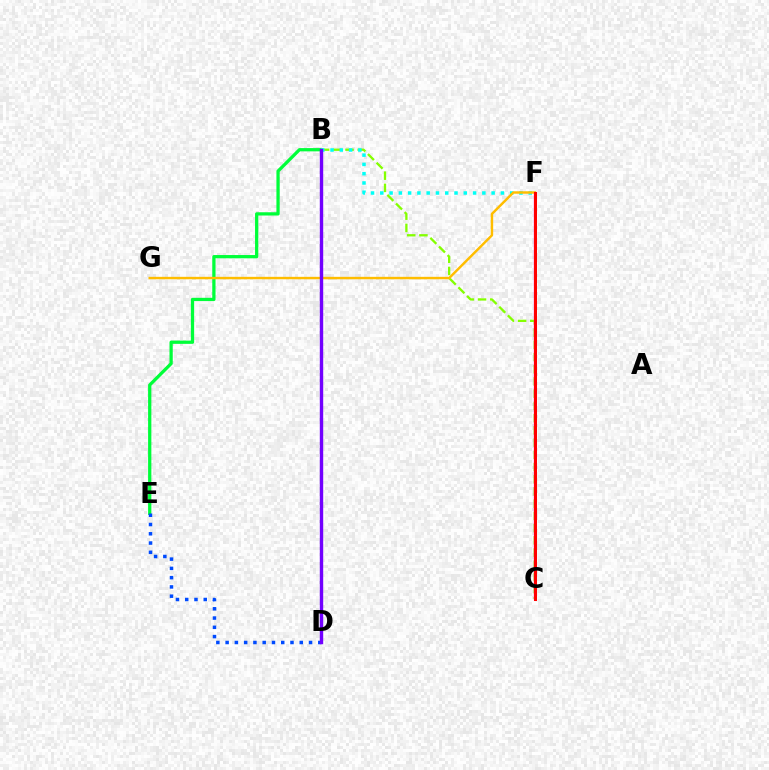{('B', 'C'): [{'color': '#84ff00', 'line_style': 'dashed', 'thickness': 1.66}], ('B', 'E'): [{'color': '#00ff39', 'line_style': 'solid', 'thickness': 2.35}], ('C', 'F'): [{'color': '#ff00cf', 'line_style': 'solid', 'thickness': 1.64}, {'color': '#ff0000', 'line_style': 'solid', 'thickness': 2.17}], ('D', 'E'): [{'color': '#004bff', 'line_style': 'dotted', 'thickness': 2.52}], ('B', 'F'): [{'color': '#00fff6', 'line_style': 'dotted', 'thickness': 2.52}], ('F', 'G'): [{'color': '#ffbd00', 'line_style': 'solid', 'thickness': 1.76}], ('B', 'D'): [{'color': '#7200ff', 'line_style': 'solid', 'thickness': 2.45}]}